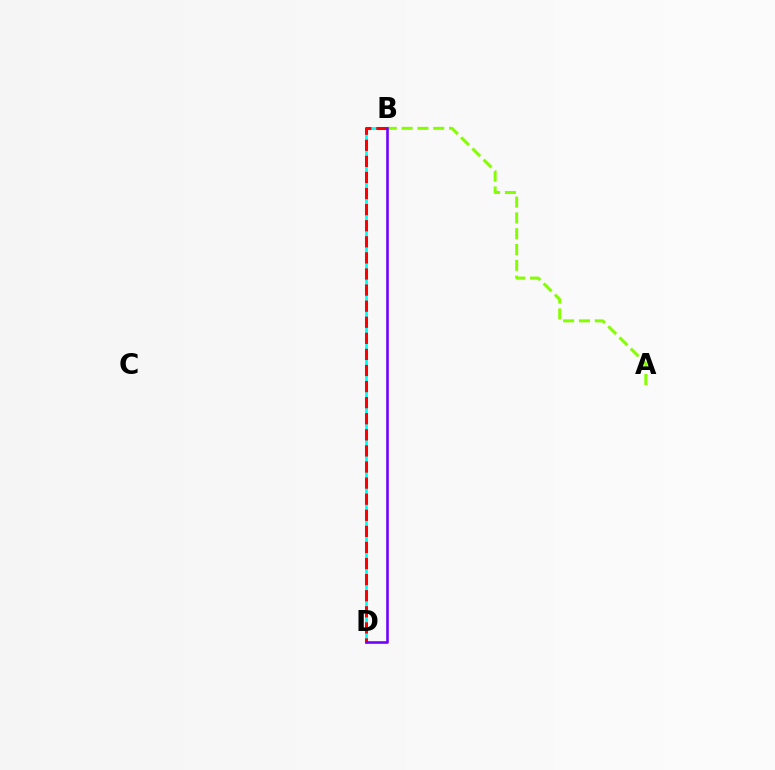{('B', 'D'): [{'color': '#00fff6', 'line_style': 'solid', 'thickness': 2.03}, {'color': '#ff0000', 'line_style': 'dashed', 'thickness': 2.19}, {'color': '#7200ff', 'line_style': 'solid', 'thickness': 1.87}], ('A', 'B'): [{'color': '#84ff00', 'line_style': 'dashed', 'thickness': 2.15}]}